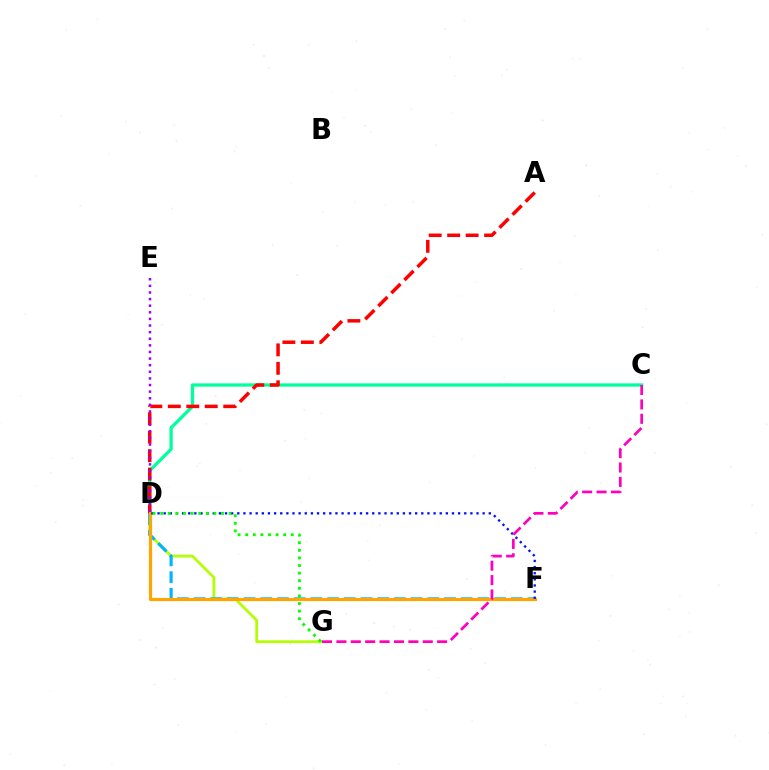{('D', 'G'): [{'color': '#b3ff00', 'line_style': 'solid', 'thickness': 1.97}, {'color': '#08ff00', 'line_style': 'dotted', 'thickness': 2.06}], ('C', 'D'): [{'color': '#00ff9d', 'line_style': 'solid', 'thickness': 2.35}], ('D', 'F'): [{'color': '#00b5ff', 'line_style': 'dashed', 'thickness': 2.27}, {'color': '#ffa500', 'line_style': 'solid', 'thickness': 2.29}, {'color': '#0010ff', 'line_style': 'dotted', 'thickness': 1.67}], ('A', 'D'): [{'color': '#ff0000', 'line_style': 'dashed', 'thickness': 2.51}], ('C', 'G'): [{'color': '#ff00bd', 'line_style': 'dashed', 'thickness': 1.95}], ('D', 'E'): [{'color': '#9b00ff', 'line_style': 'dotted', 'thickness': 1.8}]}